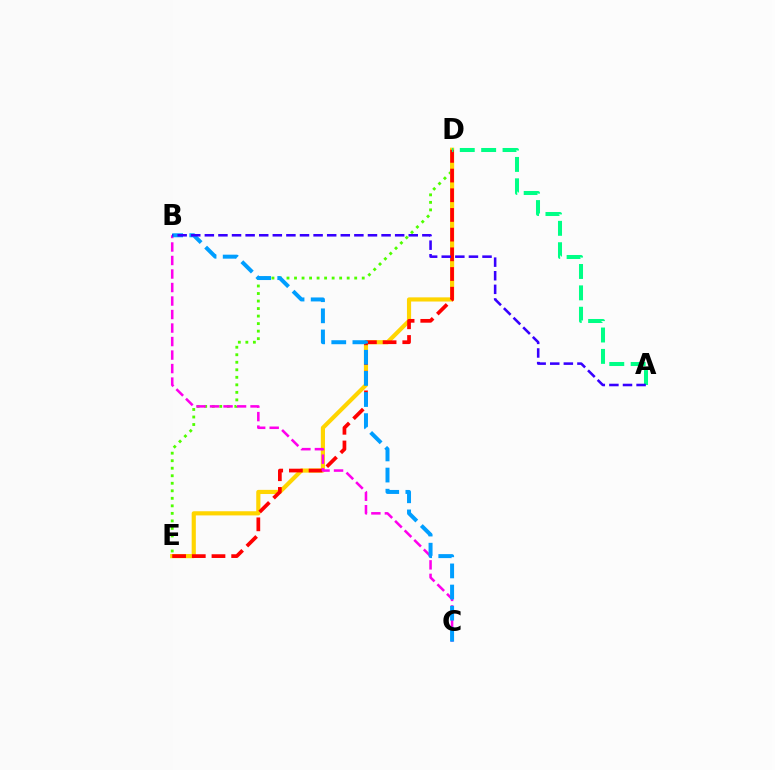{('D', 'E'): [{'color': '#4fff00', 'line_style': 'dotted', 'thickness': 2.04}, {'color': '#ffd500', 'line_style': 'solid', 'thickness': 2.99}, {'color': '#ff0000', 'line_style': 'dashed', 'thickness': 2.67}], ('B', 'C'): [{'color': '#ff00ed', 'line_style': 'dashed', 'thickness': 1.84}, {'color': '#009eff', 'line_style': 'dashed', 'thickness': 2.87}], ('A', 'D'): [{'color': '#00ff86', 'line_style': 'dashed', 'thickness': 2.9}], ('A', 'B'): [{'color': '#3700ff', 'line_style': 'dashed', 'thickness': 1.85}]}